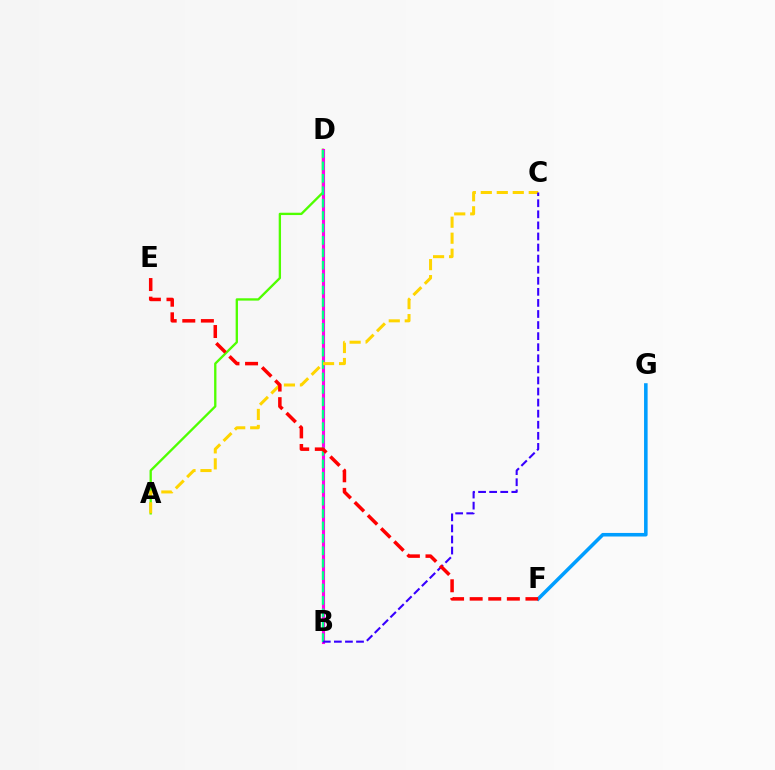{('A', 'D'): [{'color': '#4fff00', 'line_style': 'solid', 'thickness': 1.68}], ('F', 'G'): [{'color': '#009eff', 'line_style': 'solid', 'thickness': 2.56}], ('B', 'D'): [{'color': '#ff00ed', 'line_style': 'solid', 'thickness': 2.23}, {'color': '#00ff86', 'line_style': 'dashed', 'thickness': 1.69}], ('A', 'C'): [{'color': '#ffd500', 'line_style': 'dashed', 'thickness': 2.17}], ('B', 'C'): [{'color': '#3700ff', 'line_style': 'dashed', 'thickness': 1.5}], ('E', 'F'): [{'color': '#ff0000', 'line_style': 'dashed', 'thickness': 2.53}]}